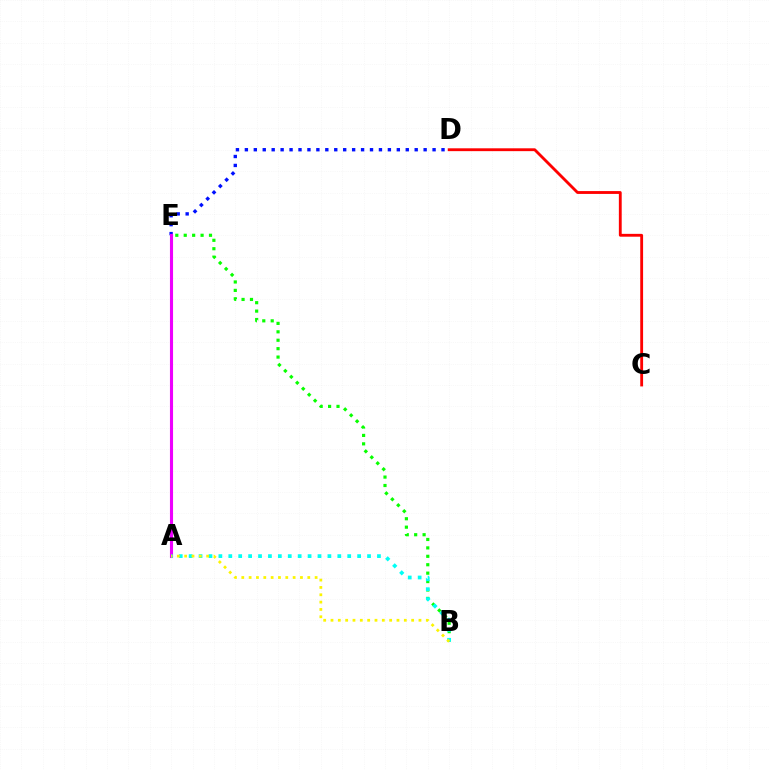{('D', 'E'): [{'color': '#0010ff', 'line_style': 'dotted', 'thickness': 2.43}], ('C', 'D'): [{'color': '#ff0000', 'line_style': 'solid', 'thickness': 2.05}], ('A', 'E'): [{'color': '#ee00ff', 'line_style': 'solid', 'thickness': 2.24}], ('B', 'E'): [{'color': '#08ff00', 'line_style': 'dotted', 'thickness': 2.29}], ('A', 'B'): [{'color': '#00fff6', 'line_style': 'dotted', 'thickness': 2.69}, {'color': '#fcf500', 'line_style': 'dotted', 'thickness': 1.99}]}